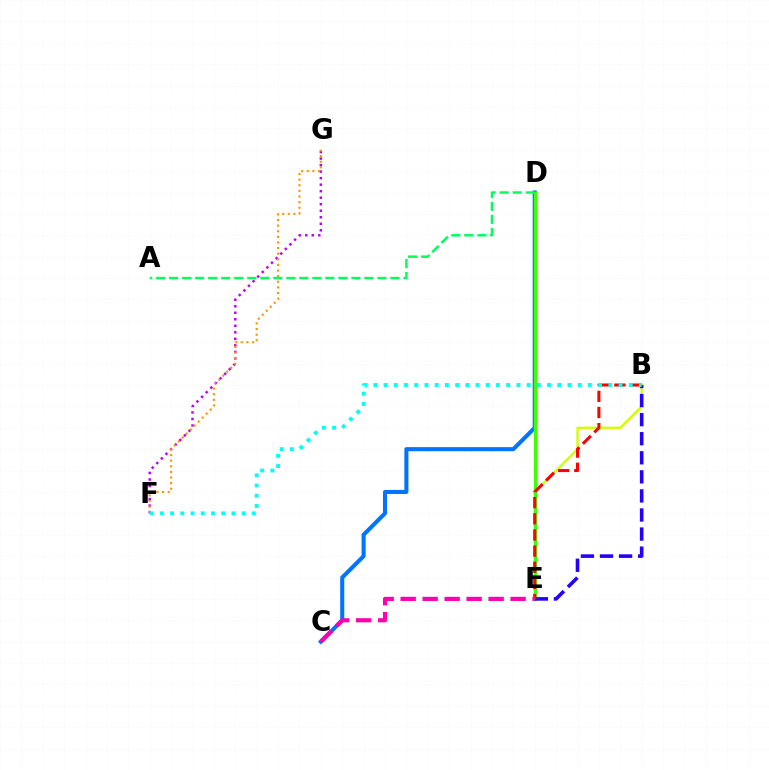{('B', 'E'): [{'color': '#d1ff00', 'line_style': 'solid', 'thickness': 1.67}, {'color': '#2500ff', 'line_style': 'dashed', 'thickness': 2.59}, {'color': '#ff0000', 'line_style': 'dashed', 'thickness': 2.2}], ('F', 'G'): [{'color': '#b900ff', 'line_style': 'dotted', 'thickness': 1.77}, {'color': '#ff9400', 'line_style': 'dotted', 'thickness': 1.53}], ('C', 'D'): [{'color': '#0074ff', 'line_style': 'solid', 'thickness': 2.93}], ('D', 'E'): [{'color': '#3dff00', 'line_style': 'solid', 'thickness': 2.41}], ('C', 'E'): [{'color': '#ff00ac', 'line_style': 'dashed', 'thickness': 2.99}], ('B', 'F'): [{'color': '#00fff6', 'line_style': 'dotted', 'thickness': 2.78}], ('A', 'D'): [{'color': '#00ff5c', 'line_style': 'dashed', 'thickness': 1.77}]}